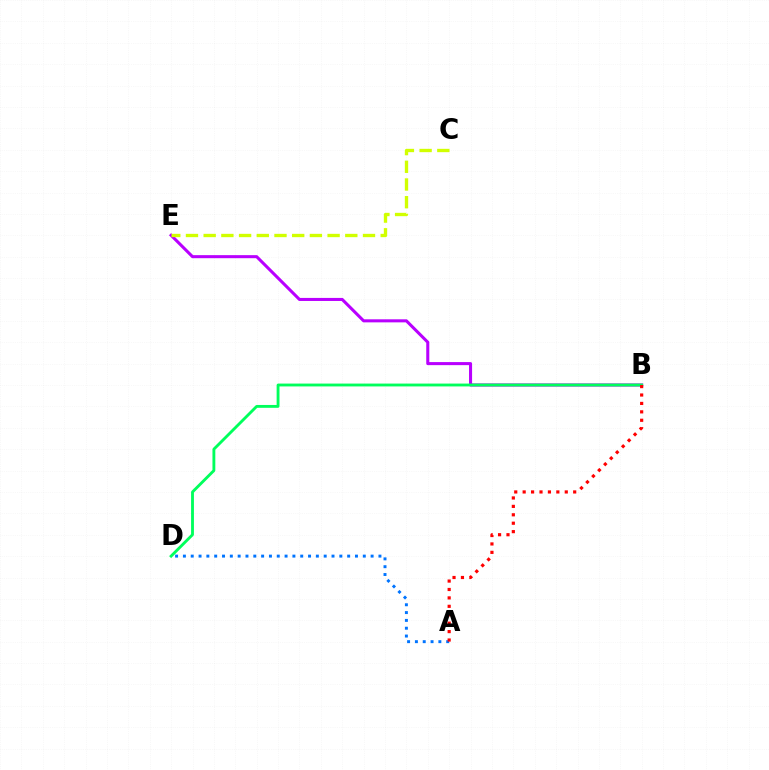{('B', 'E'): [{'color': '#b900ff', 'line_style': 'solid', 'thickness': 2.2}], ('A', 'D'): [{'color': '#0074ff', 'line_style': 'dotted', 'thickness': 2.13}], ('B', 'D'): [{'color': '#00ff5c', 'line_style': 'solid', 'thickness': 2.05}], ('A', 'B'): [{'color': '#ff0000', 'line_style': 'dotted', 'thickness': 2.29}], ('C', 'E'): [{'color': '#d1ff00', 'line_style': 'dashed', 'thickness': 2.4}]}